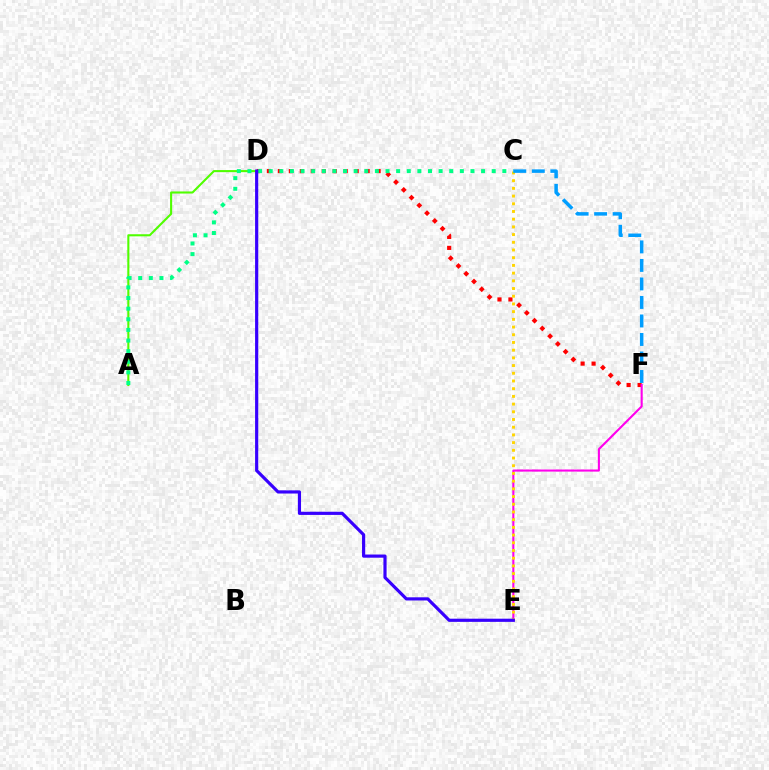{('D', 'F'): [{'color': '#ff0000', 'line_style': 'dotted', 'thickness': 2.98}], ('E', 'F'): [{'color': '#ff00ed', 'line_style': 'solid', 'thickness': 1.51}], ('C', 'E'): [{'color': '#ffd500', 'line_style': 'dotted', 'thickness': 2.09}], ('A', 'D'): [{'color': '#4fff00', 'line_style': 'solid', 'thickness': 1.5}], ('A', 'C'): [{'color': '#00ff86', 'line_style': 'dotted', 'thickness': 2.89}], ('C', 'F'): [{'color': '#009eff', 'line_style': 'dashed', 'thickness': 2.52}], ('D', 'E'): [{'color': '#3700ff', 'line_style': 'solid', 'thickness': 2.28}]}